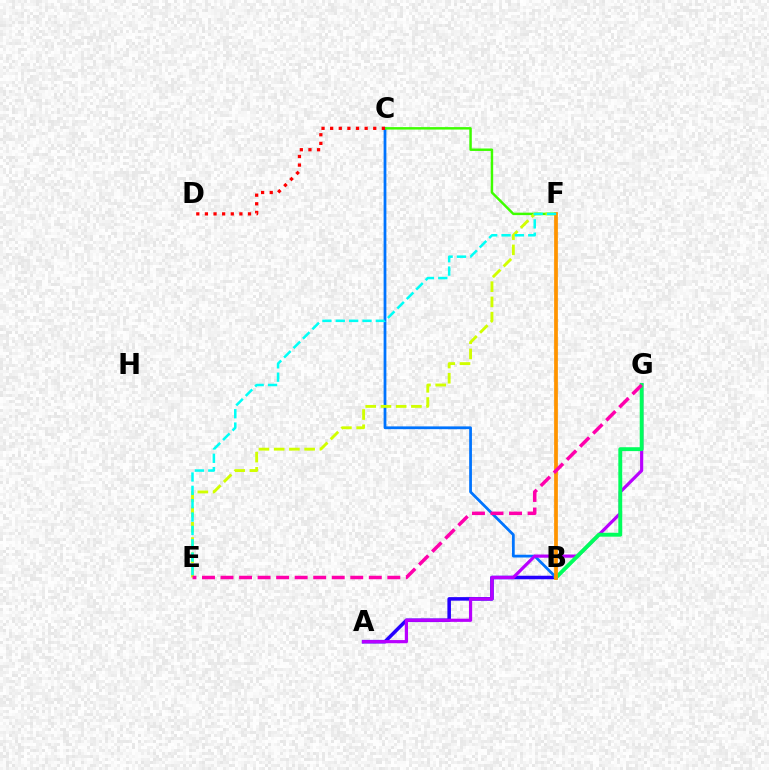{('A', 'B'): [{'color': '#2500ff', 'line_style': 'solid', 'thickness': 2.55}], ('B', 'C'): [{'color': '#0074ff', 'line_style': 'solid', 'thickness': 1.99}], ('A', 'G'): [{'color': '#b900ff', 'line_style': 'solid', 'thickness': 2.3}], ('C', 'F'): [{'color': '#3dff00', 'line_style': 'solid', 'thickness': 1.77}], ('E', 'F'): [{'color': '#d1ff00', 'line_style': 'dashed', 'thickness': 2.07}, {'color': '#00fff6', 'line_style': 'dashed', 'thickness': 1.81}], ('B', 'G'): [{'color': '#00ff5c', 'line_style': 'solid', 'thickness': 2.81}], ('B', 'F'): [{'color': '#ff9400', 'line_style': 'solid', 'thickness': 2.7}], ('E', 'G'): [{'color': '#ff00ac', 'line_style': 'dashed', 'thickness': 2.52}], ('C', 'D'): [{'color': '#ff0000', 'line_style': 'dotted', 'thickness': 2.34}]}